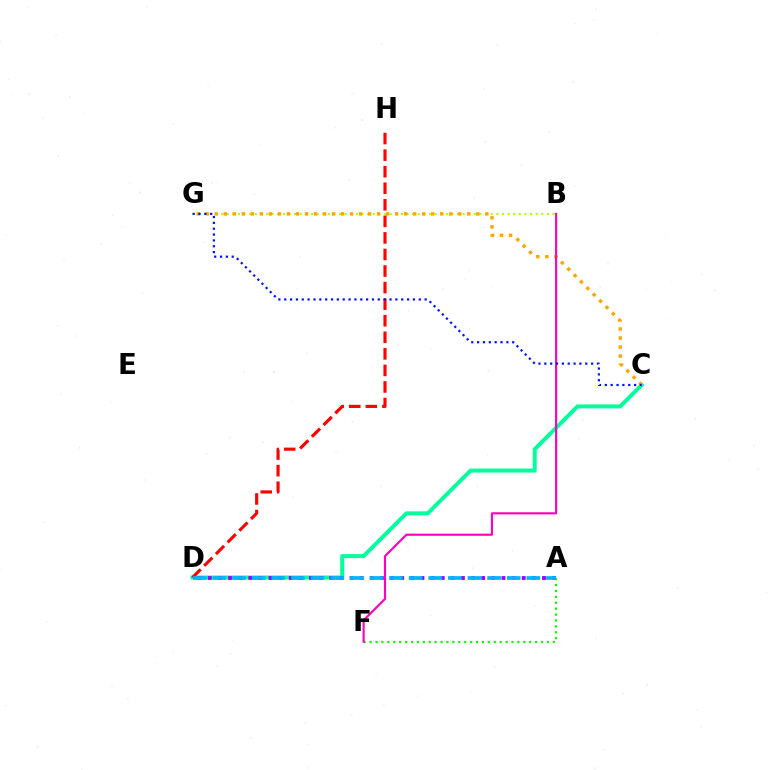{('A', 'F'): [{'color': '#08ff00', 'line_style': 'dotted', 'thickness': 1.61}], ('B', 'G'): [{'color': '#b3ff00', 'line_style': 'dotted', 'thickness': 1.53}], ('C', 'D'): [{'color': '#00ff9d', 'line_style': 'solid', 'thickness': 2.86}], ('C', 'G'): [{'color': '#ffa500', 'line_style': 'dotted', 'thickness': 2.45}, {'color': '#0010ff', 'line_style': 'dotted', 'thickness': 1.59}], ('A', 'D'): [{'color': '#9b00ff', 'line_style': 'dotted', 'thickness': 2.75}, {'color': '#00b5ff', 'line_style': 'dashed', 'thickness': 2.67}], ('D', 'H'): [{'color': '#ff0000', 'line_style': 'dashed', 'thickness': 2.25}], ('B', 'F'): [{'color': '#ff00bd', 'line_style': 'solid', 'thickness': 1.54}]}